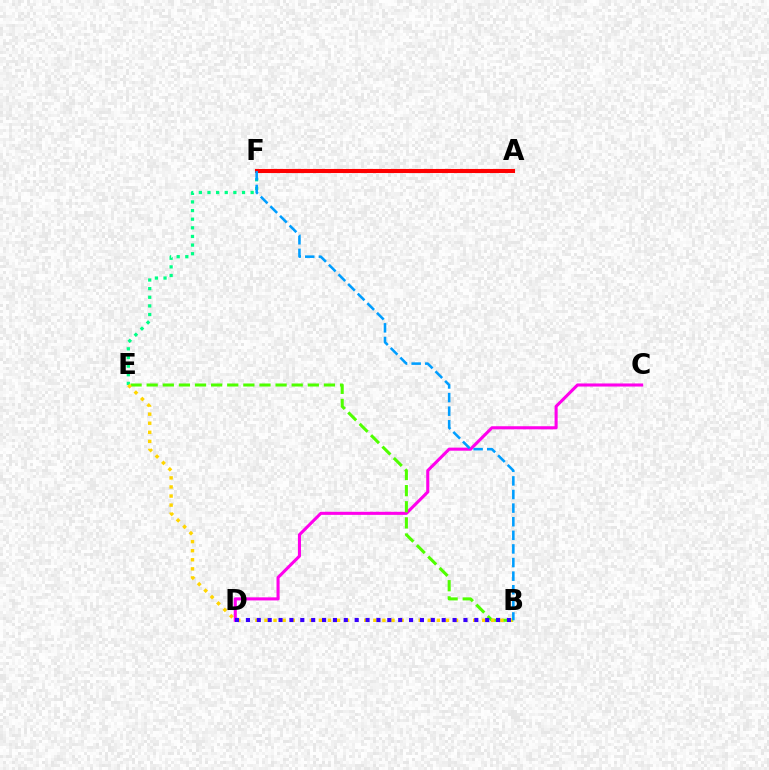{('C', 'D'): [{'color': '#ff00ed', 'line_style': 'solid', 'thickness': 2.22}], ('E', 'F'): [{'color': '#00ff86', 'line_style': 'dotted', 'thickness': 2.35}], ('B', 'E'): [{'color': '#4fff00', 'line_style': 'dashed', 'thickness': 2.19}, {'color': '#ffd500', 'line_style': 'dotted', 'thickness': 2.47}], ('B', 'D'): [{'color': '#3700ff', 'line_style': 'dotted', 'thickness': 2.96}], ('A', 'F'): [{'color': '#ff0000', 'line_style': 'solid', 'thickness': 2.94}], ('B', 'F'): [{'color': '#009eff', 'line_style': 'dashed', 'thickness': 1.85}]}